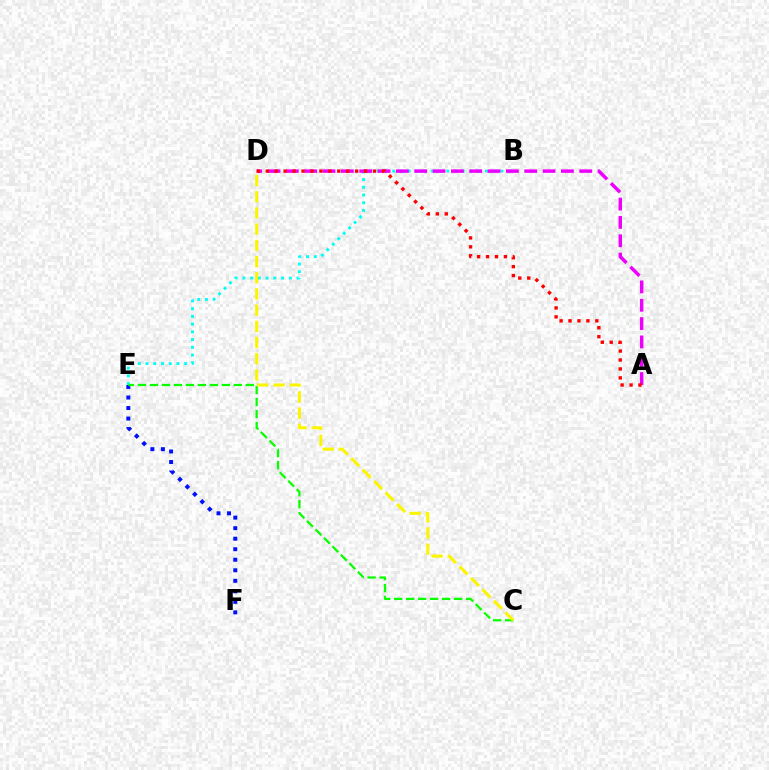{('E', 'F'): [{'color': '#0010ff', 'line_style': 'dotted', 'thickness': 2.86}], ('B', 'E'): [{'color': '#00fff6', 'line_style': 'dotted', 'thickness': 2.1}], ('C', 'E'): [{'color': '#08ff00', 'line_style': 'dashed', 'thickness': 1.63}], ('A', 'D'): [{'color': '#ee00ff', 'line_style': 'dashed', 'thickness': 2.49}, {'color': '#ff0000', 'line_style': 'dotted', 'thickness': 2.43}], ('C', 'D'): [{'color': '#fcf500', 'line_style': 'dashed', 'thickness': 2.2}]}